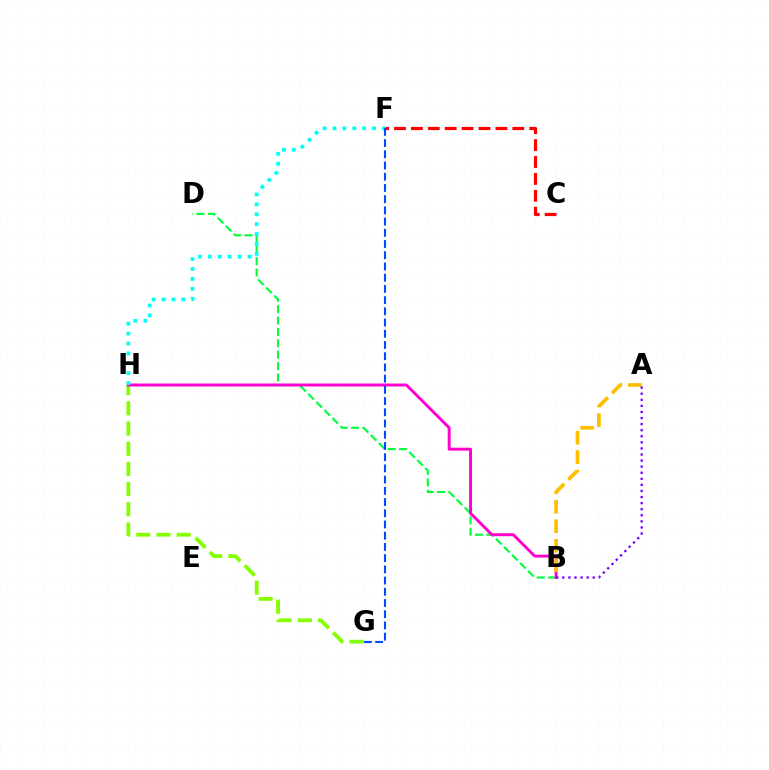{('C', 'F'): [{'color': '#ff0000', 'line_style': 'dashed', 'thickness': 2.3}], ('G', 'H'): [{'color': '#84ff00', 'line_style': 'dashed', 'thickness': 2.74}], ('B', 'D'): [{'color': '#00ff39', 'line_style': 'dashed', 'thickness': 1.54}], ('B', 'H'): [{'color': '#ff00cf', 'line_style': 'solid', 'thickness': 2.12}], ('A', 'B'): [{'color': '#ffbd00', 'line_style': 'dashed', 'thickness': 2.65}, {'color': '#7200ff', 'line_style': 'dotted', 'thickness': 1.65}], ('F', 'H'): [{'color': '#00fff6', 'line_style': 'dotted', 'thickness': 2.69}], ('F', 'G'): [{'color': '#004bff', 'line_style': 'dashed', 'thickness': 1.52}]}